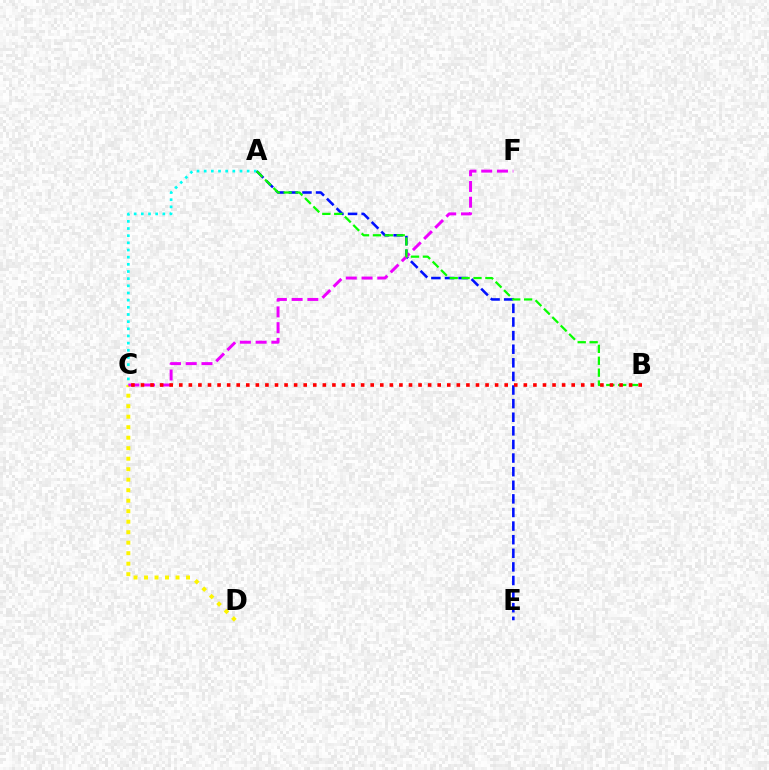{('C', 'D'): [{'color': '#fcf500', 'line_style': 'dotted', 'thickness': 2.85}], ('A', 'C'): [{'color': '#00fff6', 'line_style': 'dotted', 'thickness': 1.95}], ('A', 'E'): [{'color': '#0010ff', 'line_style': 'dashed', 'thickness': 1.85}], ('C', 'F'): [{'color': '#ee00ff', 'line_style': 'dashed', 'thickness': 2.14}], ('A', 'B'): [{'color': '#08ff00', 'line_style': 'dashed', 'thickness': 1.62}], ('B', 'C'): [{'color': '#ff0000', 'line_style': 'dotted', 'thickness': 2.6}]}